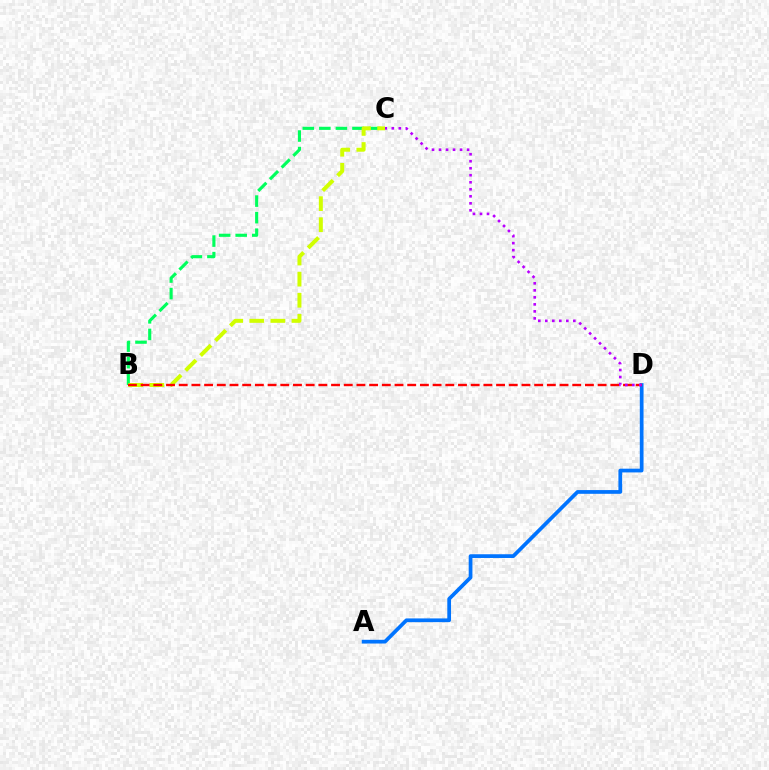{('A', 'D'): [{'color': '#0074ff', 'line_style': 'solid', 'thickness': 2.68}], ('B', 'C'): [{'color': '#00ff5c', 'line_style': 'dashed', 'thickness': 2.25}, {'color': '#d1ff00', 'line_style': 'dashed', 'thickness': 2.87}], ('B', 'D'): [{'color': '#ff0000', 'line_style': 'dashed', 'thickness': 1.72}], ('C', 'D'): [{'color': '#b900ff', 'line_style': 'dotted', 'thickness': 1.9}]}